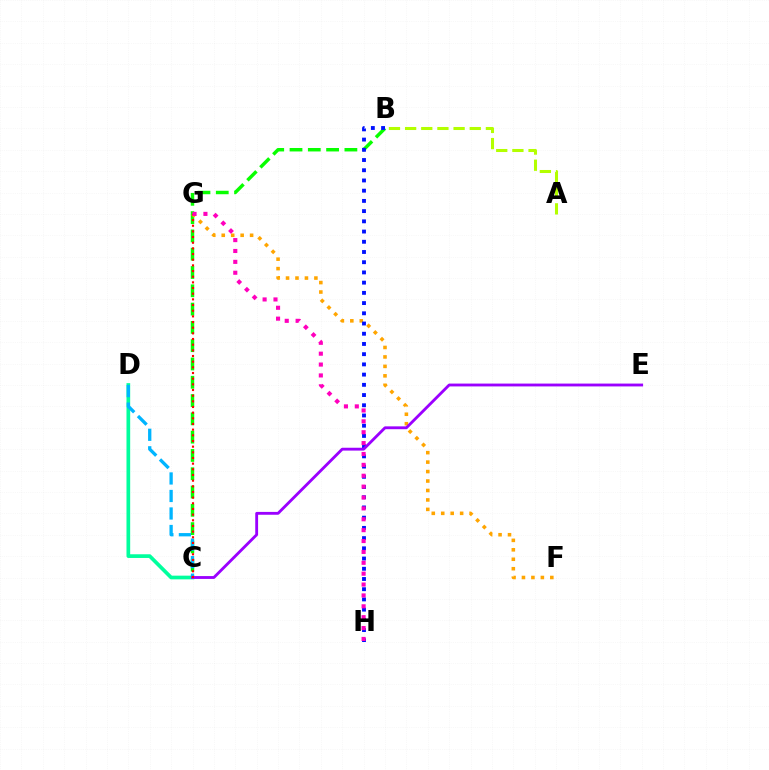{('B', 'C'): [{'color': '#08ff00', 'line_style': 'dashed', 'thickness': 2.49}], ('A', 'B'): [{'color': '#b3ff00', 'line_style': 'dashed', 'thickness': 2.2}], ('F', 'G'): [{'color': '#ffa500', 'line_style': 'dotted', 'thickness': 2.57}], ('C', 'D'): [{'color': '#00ff9d', 'line_style': 'solid', 'thickness': 2.66}, {'color': '#00b5ff', 'line_style': 'dashed', 'thickness': 2.38}], ('B', 'H'): [{'color': '#0010ff', 'line_style': 'dotted', 'thickness': 2.78}], ('C', 'E'): [{'color': '#9b00ff', 'line_style': 'solid', 'thickness': 2.05}], ('C', 'G'): [{'color': '#ff0000', 'line_style': 'dotted', 'thickness': 1.54}], ('G', 'H'): [{'color': '#ff00bd', 'line_style': 'dotted', 'thickness': 2.96}]}